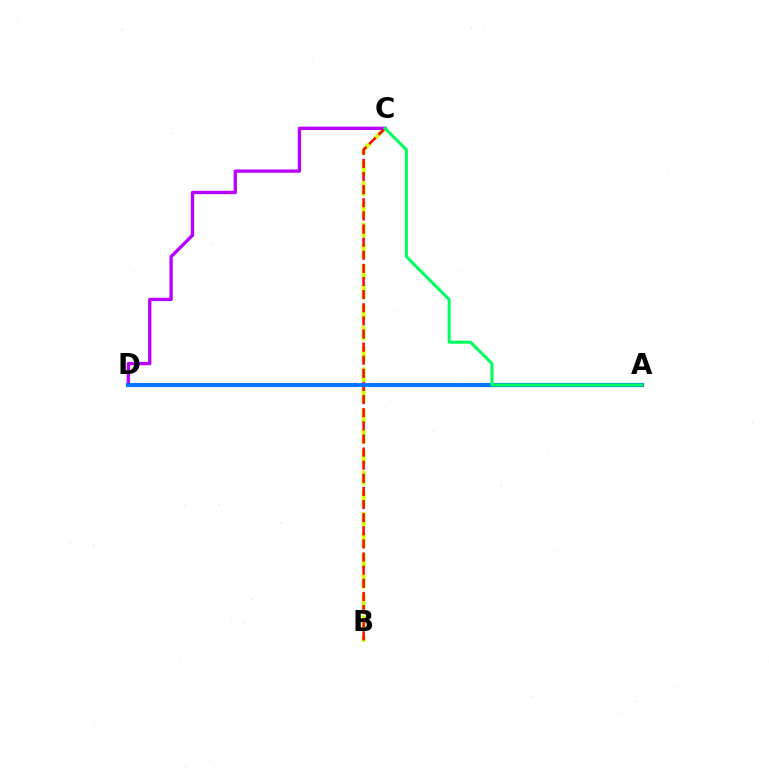{('B', 'C'): [{'color': '#d1ff00', 'line_style': 'dashed', 'thickness': 2.81}, {'color': '#ff0000', 'line_style': 'dashed', 'thickness': 1.78}], ('C', 'D'): [{'color': '#b900ff', 'line_style': 'solid', 'thickness': 2.39}], ('A', 'D'): [{'color': '#0074ff', 'line_style': 'solid', 'thickness': 2.99}], ('A', 'C'): [{'color': '#00ff5c', 'line_style': 'solid', 'thickness': 2.18}]}